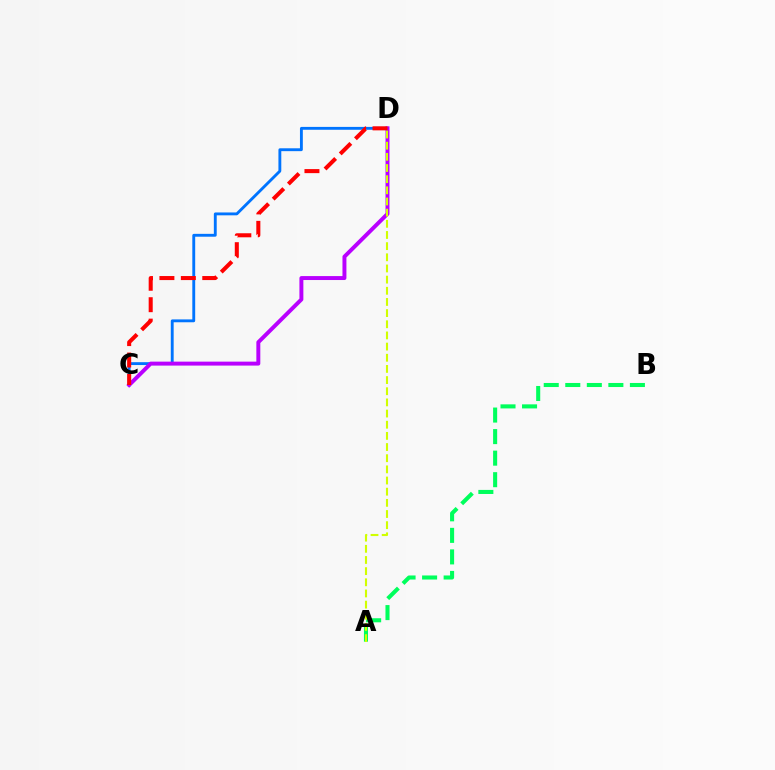{('C', 'D'): [{'color': '#0074ff', 'line_style': 'solid', 'thickness': 2.06}, {'color': '#b900ff', 'line_style': 'solid', 'thickness': 2.84}, {'color': '#ff0000', 'line_style': 'dashed', 'thickness': 2.91}], ('A', 'B'): [{'color': '#00ff5c', 'line_style': 'dashed', 'thickness': 2.93}], ('A', 'D'): [{'color': '#d1ff00', 'line_style': 'dashed', 'thickness': 1.52}]}